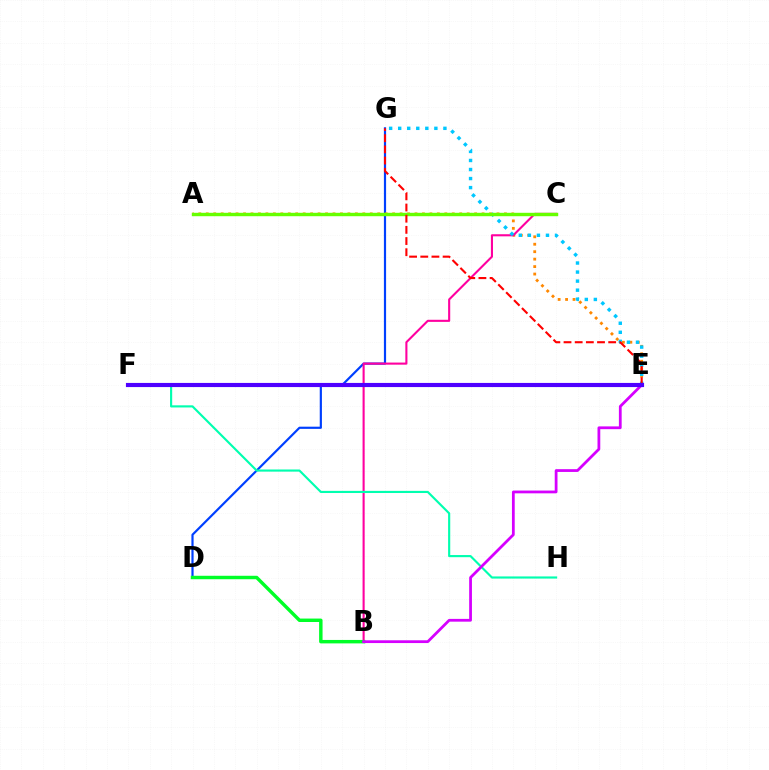{('D', 'G'): [{'color': '#003fff', 'line_style': 'solid', 'thickness': 1.57}], ('A', 'E'): [{'color': '#ff8800', 'line_style': 'dotted', 'thickness': 2.03}], ('B', 'C'): [{'color': '#ff00a0', 'line_style': 'solid', 'thickness': 1.51}], ('E', 'F'): [{'color': '#eeff00', 'line_style': 'dotted', 'thickness': 1.89}, {'color': '#4f00ff', 'line_style': 'solid', 'thickness': 2.98}], ('F', 'H'): [{'color': '#00ffaf', 'line_style': 'solid', 'thickness': 1.54}], ('E', 'G'): [{'color': '#00c7ff', 'line_style': 'dotted', 'thickness': 2.46}, {'color': '#ff0000', 'line_style': 'dashed', 'thickness': 1.52}], ('A', 'C'): [{'color': '#66ff00', 'line_style': 'solid', 'thickness': 2.45}], ('B', 'D'): [{'color': '#00ff27', 'line_style': 'solid', 'thickness': 2.48}], ('B', 'E'): [{'color': '#d600ff', 'line_style': 'solid', 'thickness': 2.0}]}